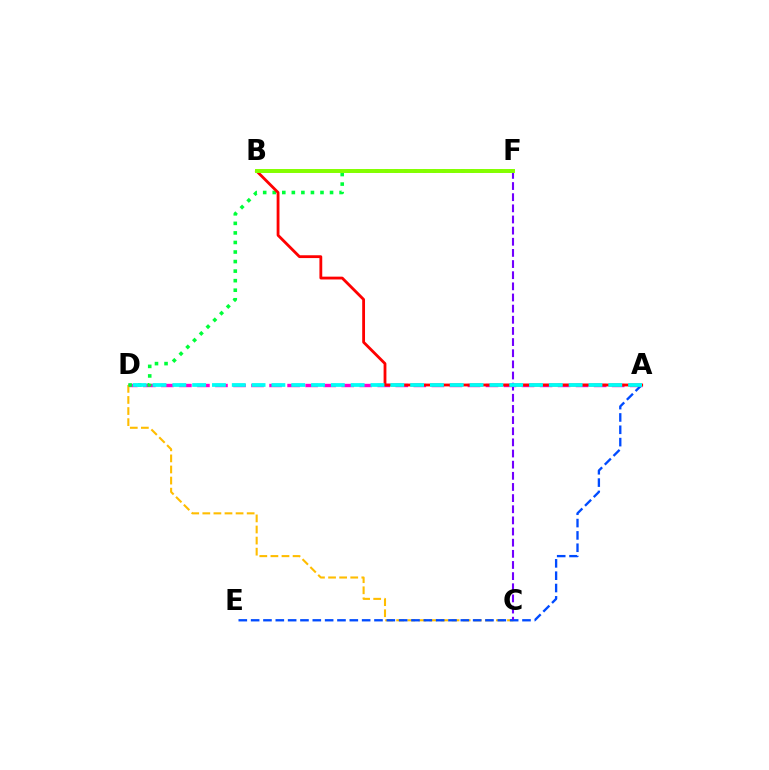{('A', 'D'): [{'color': '#ff00cf', 'line_style': 'dashed', 'thickness': 2.45}, {'color': '#00fff6', 'line_style': 'dashed', 'thickness': 2.69}], ('C', 'D'): [{'color': '#ffbd00', 'line_style': 'dashed', 'thickness': 1.51}], ('D', 'F'): [{'color': '#00ff39', 'line_style': 'dotted', 'thickness': 2.59}], ('A', 'E'): [{'color': '#004bff', 'line_style': 'dashed', 'thickness': 1.68}], ('A', 'B'): [{'color': '#ff0000', 'line_style': 'solid', 'thickness': 2.03}], ('C', 'F'): [{'color': '#7200ff', 'line_style': 'dashed', 'thickness': 1.51}], ('B', 'F'): [{'color': '#84ff00', 'line_style': 'solid', 'thickness': 2.85}]}